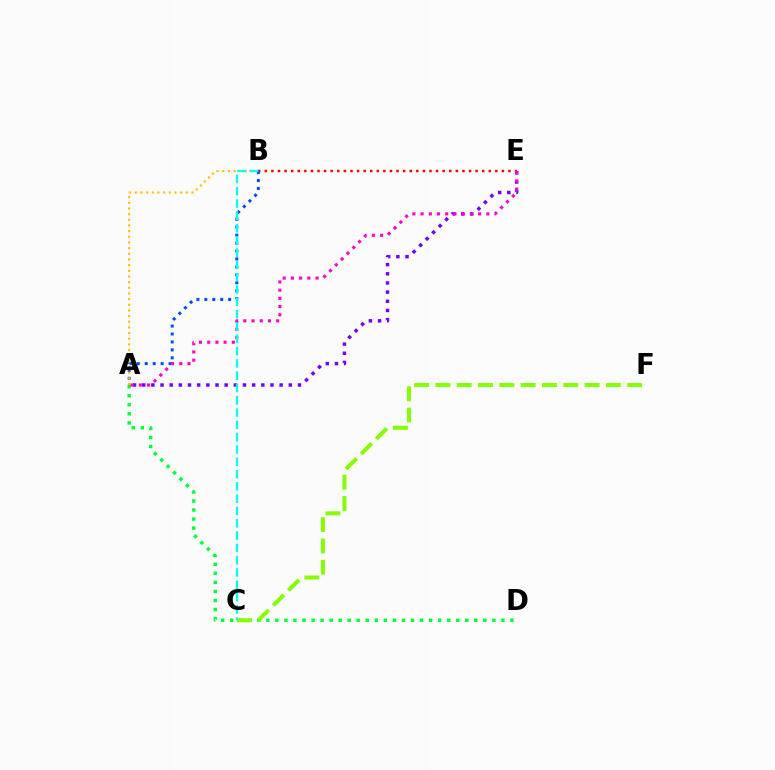{('B', 'E'): [{'color': '#ff0000', 'line_style': 'dotted', 'thickness': 1.79}], ('A', 'D'): [{'color': '#00ff39', 'line_style': 'dotted', 'thickness': 2.46}], ('A', 'E'): [{'color': '#7200ff', 'line_style': 'dotted', 'thickness': 2.49}, {'color': '#ff00cf', 'line_style': 'dotted', 'thickness': 2.23}], ('A', 'B'): [{'color': '#004bff', 'line_style': 'dotted', 'thickness': 2.16}, {'color': '#ffbd00', 'line_style': 'dotted', 'thickness': 1.54}], ('C', 'F'): [{'color': '#84ff00', 'line_style': 'dashed', 'thickness': 2.9}], ('B', 'C'): [{'color': '#00fff6', 'line_style': 'dashed', 'thickness': 1.67}]}